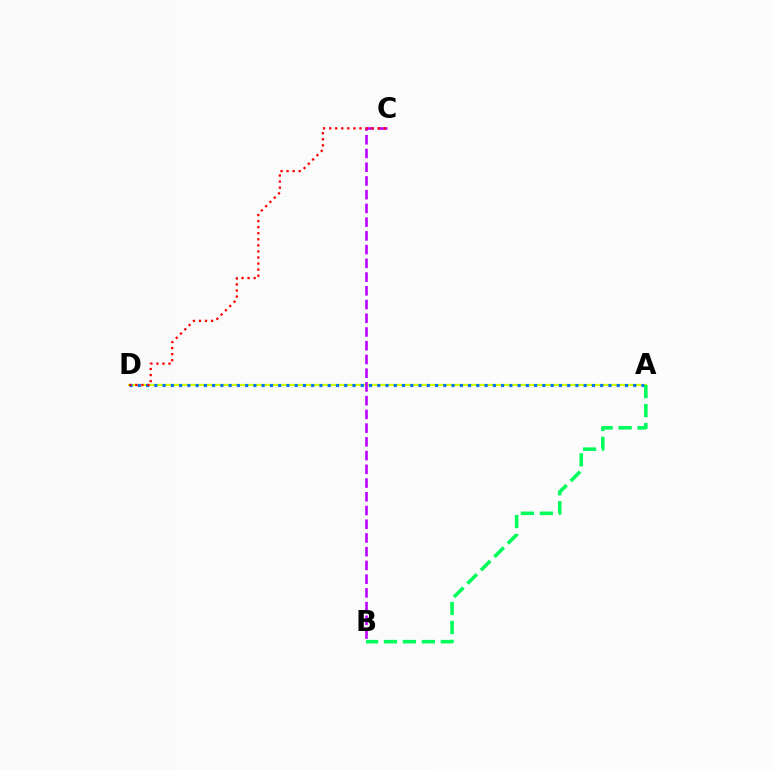{('A', 'D'): [{'color': '#d1ff00', 'line_style': 'solid', 'thickness': 1.56}, {'color': '#0074ff', 'line_style': 'dotted', 'thickness': 2.24}], ('B', 'C'): [{'color': '#b900ff', 'line_style': 'dashed', 'thickness': 1.87}], ('A', 'B'): [{'color': '#00ff5c', 'line_style': 'dashed', 'thickness': 2.58}], ('C', 'D'): [{'color': '#ff0000', 'line_style': 'dotted', 'thickness': 1.65}]}